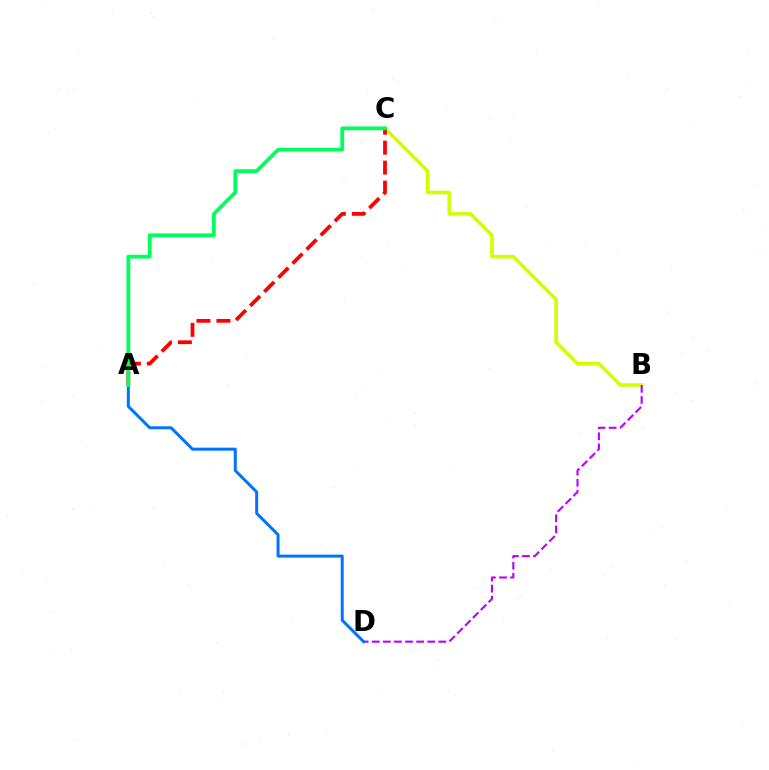{('B', 'C'): [{'color': '#d1ff00', 'line_style': 'solid', 'thickness': 2.58}], ('A', 'C'): [{'color': '#ff0000', 'line_style': 'dashed', 'thickness': 2.71}, {'color': '#00ff5c', 'line_style': 'solid', 'thickness': 2.72}], ('B', 'D'): [{'color': '#b900ff', 'line_style': 'dashed', 'thickness': 1.51}], ('A', 'D'): [{'color': '#0074ff', 'line_style': 'solid', 'thickness': 2.16}]}